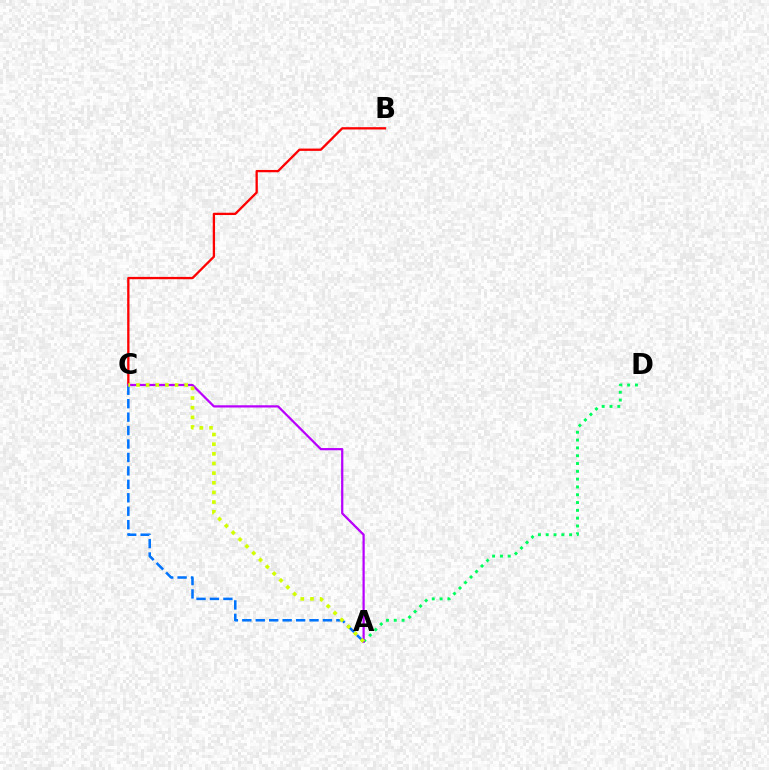{('A', 'C'): [{'color': '#0074ff', 'line_style': 'dashed', 'thickness': 1.83}, {'color': '#b900ff', 'line_style': 'solid', 'thickness': 1.61}, {'color': '#d1ff00', 'line_style': 'dotted', 'thickness': 2.62}], ('A', 'D'): [{'color': '#00ff5c', 'line_style': 'dotted', 'thickness': 2.12}], ('B', 'C'): [{'color': '#ff0000', 'line_style': 'solid', 'thickness': 1.66}]}